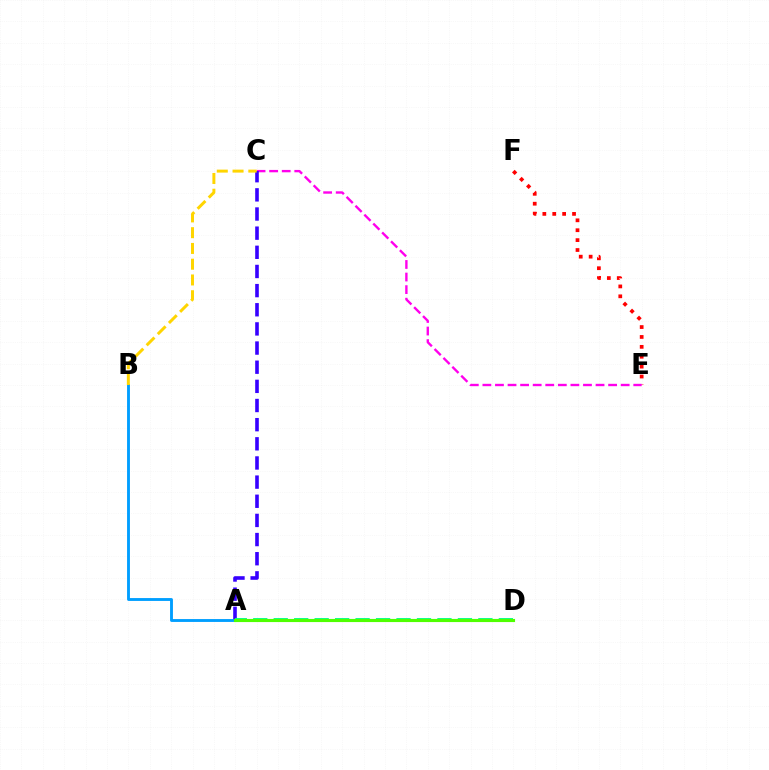{('E', 'F'): [{'color': '#ff0000', 'line_style': 'dotted', 'thickness': 2.69}], ('C', 'E'): [{'color': '#ff00ed', 'line_style': 'dashed', 'thickness': 1.71}], ('A', 'C'): [{'color': '#3700ff', 'line_style': 'dashed', 'thickness': 2.6}], ('A', 'B'): [{'color': '#009eff', 'line_style': 'solid', 'thickness': 2.07}], ('B', 'C'): [{'color': '#ffd500', 'line_style': 'dashed', 'thickness': 2.14}], ('A', 'D'): [{'color': '#00ff86', 'line_style': 'dashed', 'thickness': 2.78}, {'color': '#4fff00', 'line_style': 'solid', 'thickness': 2.26}]}